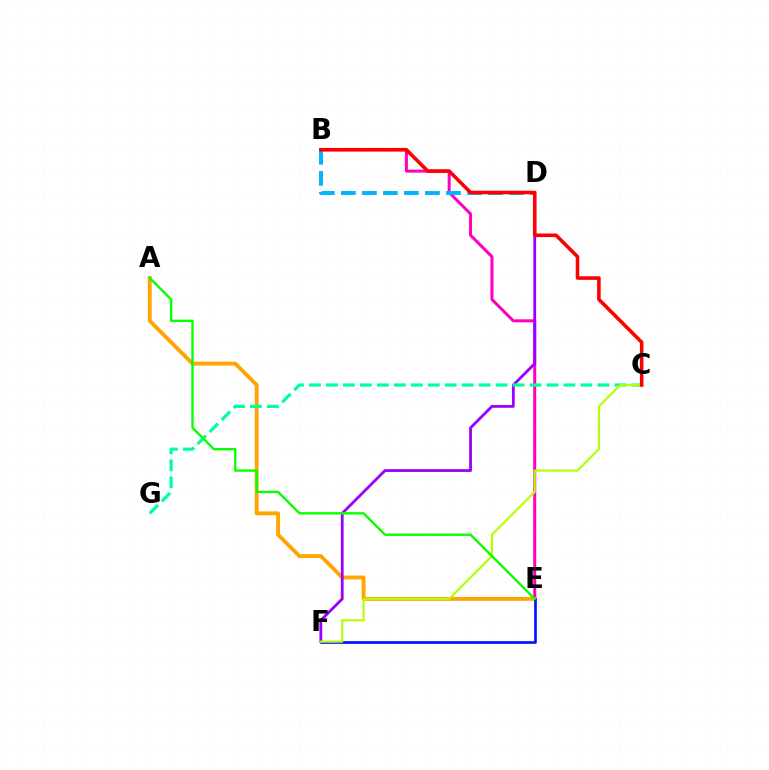{('B', 'E'): [{'color': '#ff00bd', 'line_style': 'solid', 'thickness': 2.18}], ('B', 'D'): [{'color': '#00b5ff', 'line_style': 'dashed', 'thickness': 2.85}], ('A', 'E'): [{'color': '#ffa500', 'line_style': 'solid', 'thickness': 2.79}, {'color': '#08ff00', 'line_style': 'solid', 'thickness': 1.71}], ('E', 'F'): [{'color': '#0010ff', 'line_style': 'solid', 'thickness': 1.91}], ('D', 'F'): [{'color': '#9b00ff', 'line_style': 'solid', 'thickness': 2.02}], ('C', 'G'): [{'color': '#00ff9d', 'line_style': 'dashed', 'thickness': 2.3}], ('C', 'F'): [{'color': '#b3ff00', 'line_style': 'solid', 'thickness': 1.55}], ('B', 'C'): [{'color': '#ff0000', 'line_style': 'solid', 'thickness': 2.57}]}